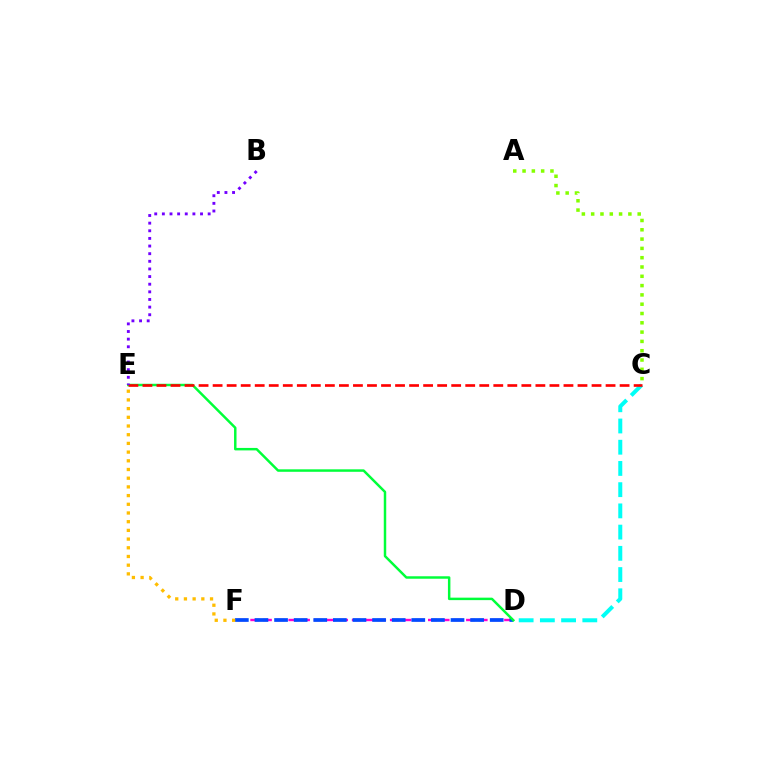{('D', 'F'): [{'color': '#ff00cf', 'line_style': 'dashed', 'thickness': 1.72}, {'color': '#004bff', 'line_style': 'dashed', 'thickness': 2.66}], ('A', 'C'): [{'color': '#84ff00', 'line_style': 'dotted', 'thickness': 2.53}], ('C', 'D'): [{'color': '#00fff6', 'line_style': 'dashed', 'thickness': 2.88}], ('D', 'E'): [{'color': '#00ff39', 'line_style': 'solid', 'thickness': 1.78}], ('C', 'E'): [{'color': '#ff0000', 'line_style': 'dashed', 'thickness': 1.91}], ('B', 'E'): [{'color': '#7200ff', 'line_style': 'dotted', 'thickness': 2.07}], ('E', 'F'): [{'color': '#ffbd00', 'line_style': 'dotted', 'thickness': 2.36}]}